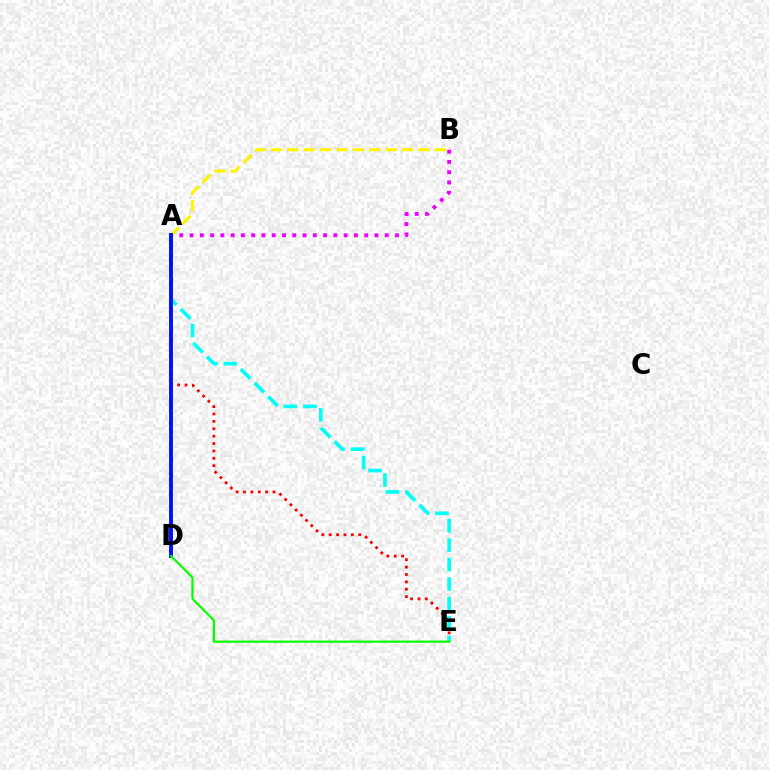{('A', 'B'): [{'color': '#ee00ff', 'line_style': 'dotted', 'thickness': 2.79}, {'color': '#fcf500', 'line_style': 'dashed', 'thickness': 2.23}], ('A', 'E'): [{'color': '#ff0000', 'line_style': 'dotted', 'thickness': 2.01}, {'color': '#00fff6', 'line_style': 'dashed', 'thickness': 2.64}], ('A', 'D'): [{'color': '#0010ff', 'line_style': 'solid', 'thickness': 2.81}], ('D', 'E'): [{'color': '#08ff00', 'line_style': 'solid', 'thickness': 1.61}]}